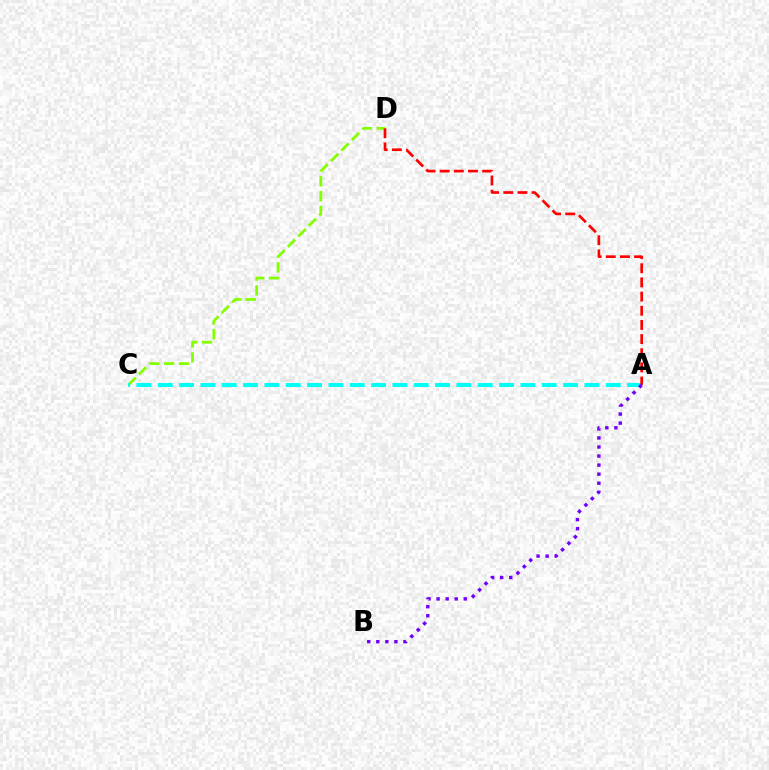{('C', 'D'): [{'color': '#84ff00', 'line_style': 'dashed', 'thickness': 2.01}], ('A', 'C'): [{'color': '#00fff6', 'line_style': 'dashed', 'thickness': 2.9}], ('A', 'D'): [{'color': '#ff0000', 'line_style': 'dashed', 'thickness': 1.92}], ('A', 'B'): [{'color': '#7200ff', 'line_style': 'dotted', 'thickness': 2.46}]}